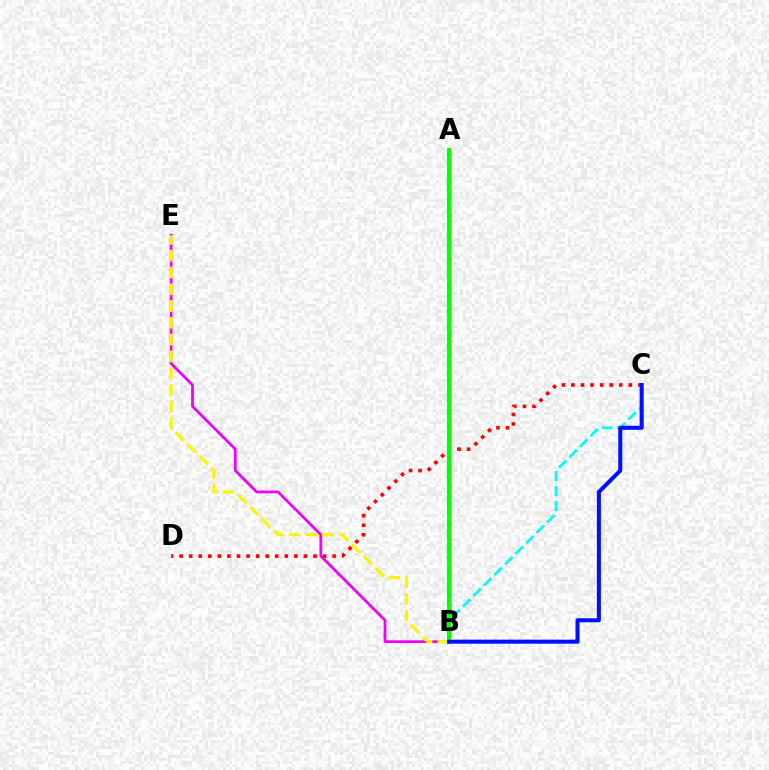{('B', 'E'): [{'color': '#ee00ff', 'line_style': 'solid', 'thickness': 1.97}, {'color': '#fcf500', 'line_style': 'dashed', 'thickness': 2.28}], ('B', 'C'): [{'color': '#00fff6', 'line_style': 'dashed', 'thickness': 2.02}, {'color': '#0010ff', 'line_style': 'solid', 'thickness': 2.9}], ('C', 'D'): [{'color': '#ff0000', 'line_style': 'dotted', 'thickness': 2.6}], ('A', 'B'): [{'color': '#08ff00', 'line_style': 'solid', 'thickness': 2.95}]}